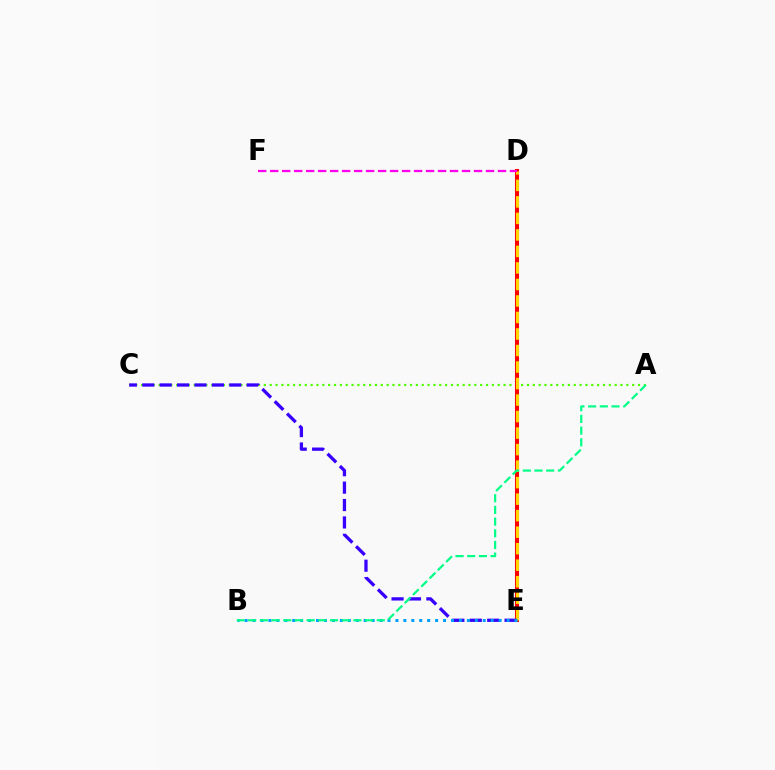{('A', 'C'): [{'color': '#4fff00', 'line_style': 'dotted', 'thickness': 1.59}], ('D', 'E'): [{'color': '#ff0000', 'line_style': 'solid', 'thickness': 2.92}, {'color': '#ffd500', 'line_style': 'dashed', 'thickness': 2.24}], ('D', 'F'): [{'color': '#ff00ed', 'line_style': 'dashed', 'thickness': 1.63}], ('C', 'E'): [{'color': '#3700ff', 'line_style': 'dashed', 'thickness': 2.36}], ('B', 'E'): [{'color': '#009eff', 'line_style': 'dotted', 'thickness': 2.16}], ('A', 'B'): [{'color': '#00ff86', 'line_style': 'dashed', 'thickness': 1.59}]}